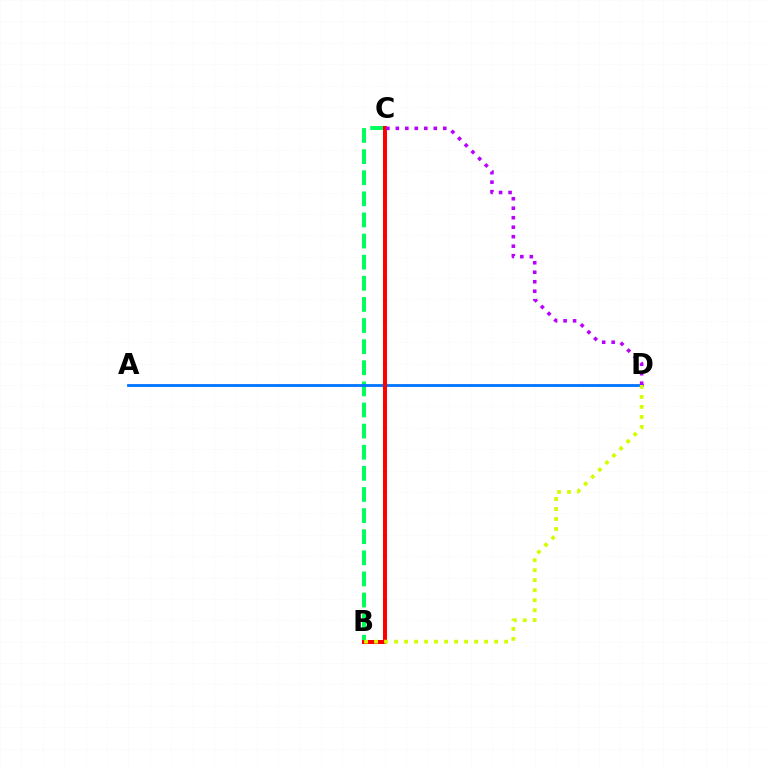{('B', 'C'): [{'color': '#00ff5c', 'line_style': 'dashed', 'thickness': 2.87}, {'color': '#ff0000', 'line_style': 'solid', 'thickness': 2.88}], ('A', 'D'): [{'color': '#0074ff', 'line_style': 'solid', 'thickness': 2.02}], ('B', 'D'): [{'color': '#d1ff00', 'line_style': 'dotted', 'thickness': 2.72}], ('C', 'D'): [{'color': '#b900ff', 'line_style': 'dotted', 'thickness': 2.58}]}